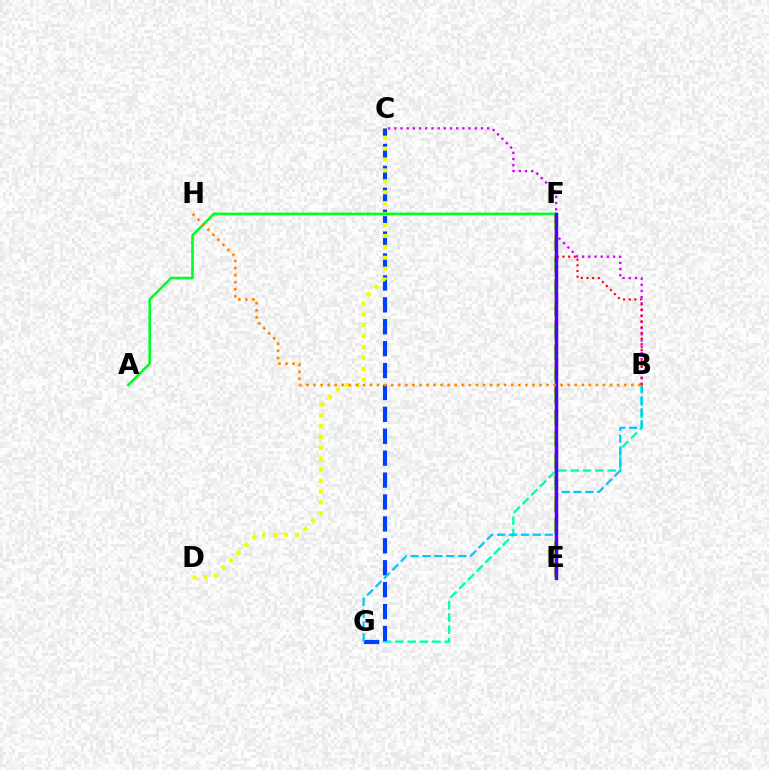{('B', 'C'): [{'color': '#d600ff', 'line_style': 'dotted', 'thickness': 1.68}], ('B', 'G'): [{'color': '#00ffaf', 'line_style': 'dashed', 'thickness': 1.68}, {'color': '#00c7ff', 'line_style': 'dashed', 'thickness': 1.62}], ('C', 'G'): [{'color': '#003fff', 'line_style': 'dashed', 'thickness': 2.98}], ('E', 'F'): [{'color': '#66ff00', 'line_style': 'dashed', 'thickness': 2.96}, {'color': '#ff00a0', 'line_style': 'dashed', 'thickness': 1.78}, {'color': '#4f00ff', 'line_style': 'solid', 'thickness': 2.48}], ('C', 'D'): [{'color': '#eeff00', 'line_style': 'dotted', 'thickness': 2.97}], ('A', 'F'): [{'color': '#00ff27', 'line_style': 'solid', 'thickness': 1.89}], ('B', 'F'): [{'color': '#ff0000', 'line_style': 'dotted', 'thickness': 1.54}], ('B', 'H'): [{'color': '#ff8800', 'line_style': 'dotted', 'thickness': 1.92}]}